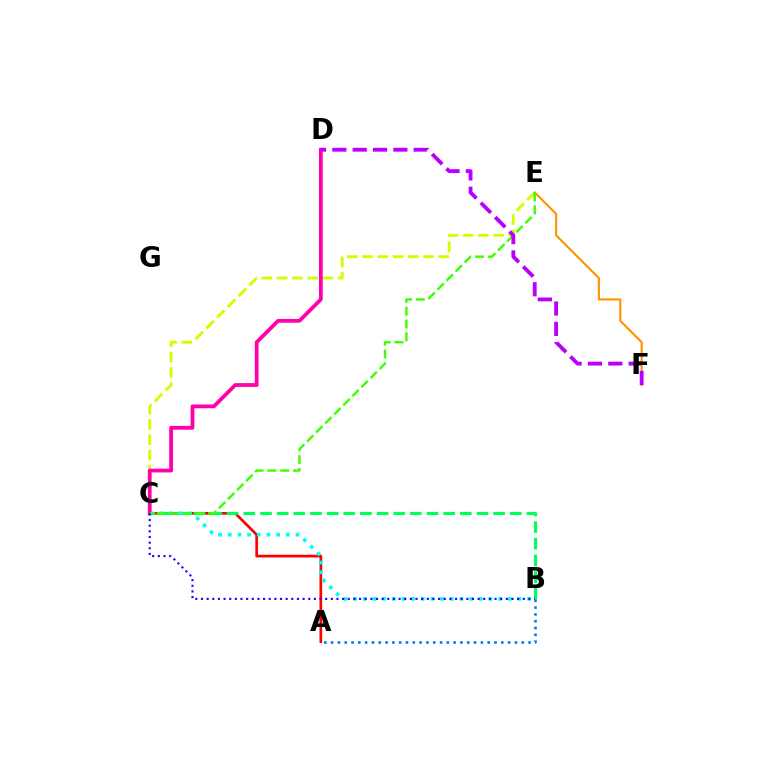{('C', 'E'): [{'color': '#d1ff00', 'line_style': 'dashed', 'thickness': 2.07}, {'color': '#3dff00', 'line_style': 'dashed', 'thickness': 1.74}], ('A', 'C'): [{'color': '#ff0000', 'line_style': 'solid', 'thickness': 1.94}], ('E', 'F'): [{'color': '#ff9400', 'line_style': 'solid', 'thickness': 1.54}], ('B', 'C'): [{'color': '#00ff5c', 'line_style': 'dashed', 'thickness': 2.26}, {'color': '#00fff6', 'line_style': 'dotted', 'thickness': 2.63}, {'color': '#2500ff', 'line_style': 'dotted', 'thickness': 1.53}], ('C', 'D'): [{'color': '#ff00ac', 'line_style': 'solid', 'thickness': 2.73}], ('A', 'B'): [{'color': '#0074ff', 'line_style': 'dotted', 'thickness': 1.85}], ('D', 'F'): [{'color': '#b900ff', 'line_style': 'dashed', 'thickness': 2.76}]}